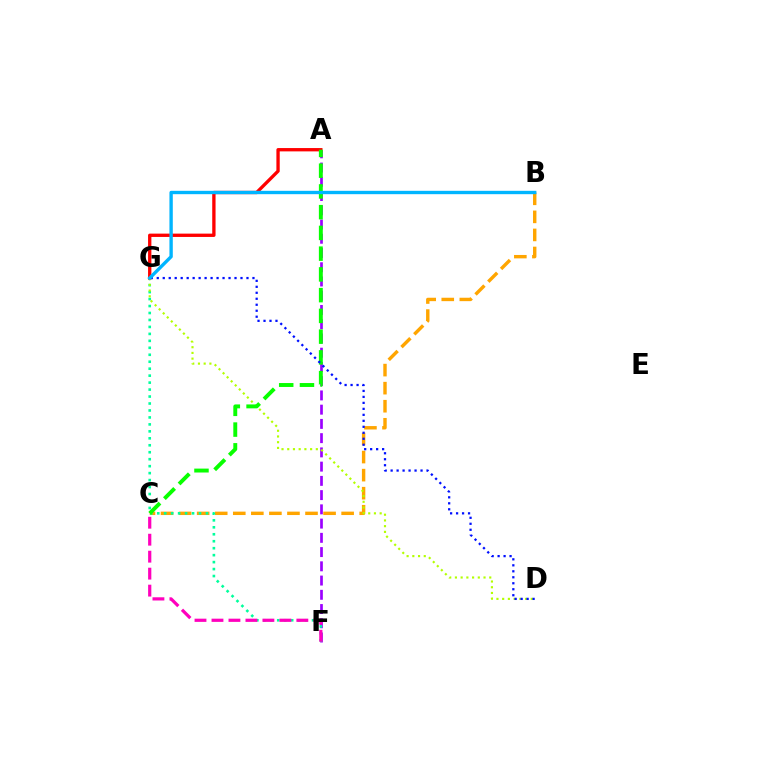{('B', 'C'): [{'color': '#ffa500', 'line_style': 'dashed', 'thickness': 2.45}], ('A', 'F'): [{'color': '#9b00ff', 'line_style': 'dashed', 'thickness': 1.93}], ('F', 'G'): [{'color': '#00ff9d', 'line_style': 'dotted', 'thickness': 1.89}], ('A', 'G'): [{'color': '#ff0000', 'line_style': 'solid', 'thickness': 2.39}], ('D', 'G'): [{'color': '#b3ff00', 'line_style': 'dotted', 'thickness': 1.55}, {'color': '#0010ff', 'line_style': 'dotted', 'thickness': 1.63}], ('C', 'F'): [{'color': '#ff00bd', 'line_style': 'dashed', 'thickness': 2.31}], ('A', 'C'): [{'color': '#08ff00', 'line_style': 'dashed', 'thickness': 2.82}], ('B', 'G'): [{'color': '#00b5ff', 'line_style': 'solid', 'thickness': 2.42}]}